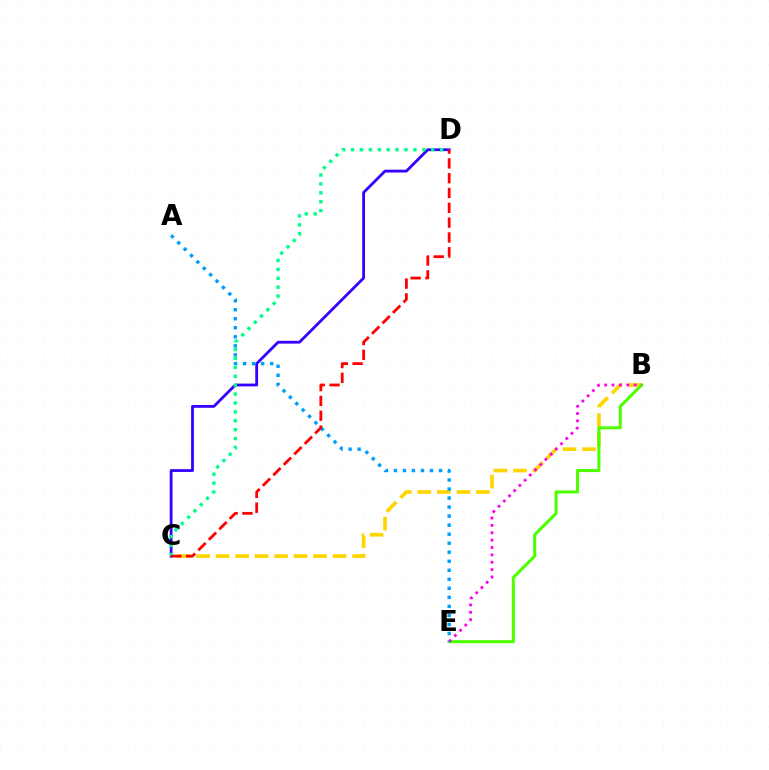{('B', 'C'): [{'color': '#ffd500', 'line_style': 'dashed', 'thickness': 2.65}], ('C', 'D'): [{'color': '#3700ff', 'line_style': 'solid', 'thickness': 2.02}, {'color': '#00ff86', 'line_style': 'dotted', 'thickness': 2.42}, {'color': '#ff0000', 'line_style': 'dashed', 'thickness': 2.01}], ('B', 'E'): [{'color': '#4fff00', 'line_style': 'solid', 'thickness': 2.2}, {'color': '#ff00ed', 'line_style': 'dotted', 'thickness': 2.0}], ('A', 'E'): [{'color': '#009eff', 'line_style': 'dotted', 'thickness': 2.45}]}